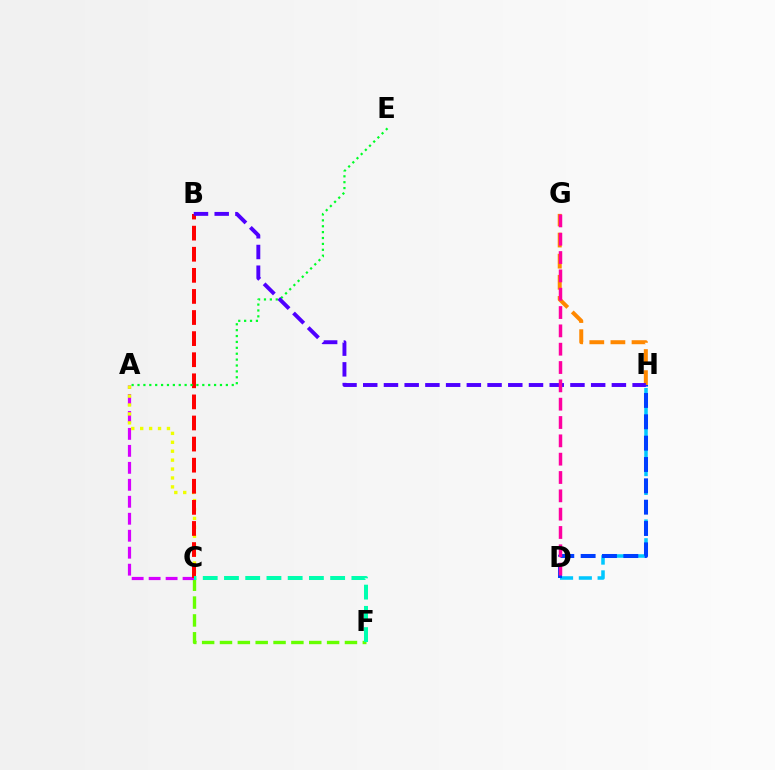{('D', 'H'): [{'color': '#00c7ff', 'line_style': 'dashed', 'thickness': 2.55}, {'color': '#003fff', 'line_style': 'dashed', 'thickness': 2.9}], ('G', 'H'): [{'color': '#ff8800', 'line_style': 'dashed', 'thickness': 2.87}], ('C', 'F'): [{'color': '#66ff00', 'line_style': 'dashed', 'thickness': 2.43}, {'color': '#00ffaf', 'line_style': 'dashed', 'thickness': 2.88}], ('A', 'C'): [{'color': '#d600ff', 'line_style': 'dashed', 'thickness': 2.31}, {'color': '#eeff00', 'line_style': 'dotted', 'thickness': 2.42}], ('B', 'C'): [{'color': '#ff0000', 'line_style': 'dashed', 'thickness': 2.87}], ('A', 'E'): [{'color': '#00ff27', 'line_style': 'dotted', 'thickness': 1.6}], ('B', 'H'): [{'color': '#4f00ff', 'line_style': 'dashed', 'thickness': 2.81}], ('D', 'G'): [{'color': '#ff00a0', 'line_style': 'dashed', 'thickness': 2.49}]}